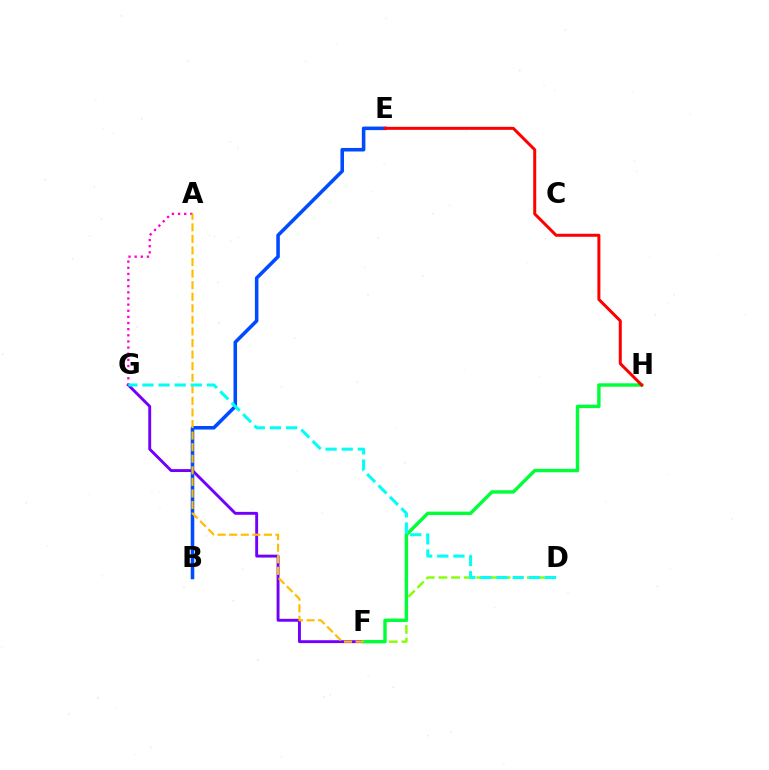{('D', 'F'): [{'color': '#84ff00', 'line_style': 'dashed', 'thickness': 1.72}], ('F', 'G'): [{'color': '#7200ff', 'line_style': 'solid', 'thickness': 2.09}], ('A', 'G'): [{'color': '#ff00cf', 'line_style': 'dotted', 'thickness': 1.67}], ('B', 'E'): [{'color': '#004bff', 'line_style': 'solid', 'thickness': 2.56}], ('F', 'H'): [{'color': '#00ff39', 'line_style': 'solid', 'thickness': 2.46}], ('E', 'H'): [{'color': '#ff0000', 'line_style': 'solid', 'thickness': 2.16}], ('A', 'F'): [{'color': '#ffbd00', 'line_style': 'dashed', 'thickness': 1.57}], ('D', 'G'): [{'color': '#00fff6', 'line_style': 'dashed', 'thickness': 2.19}]}